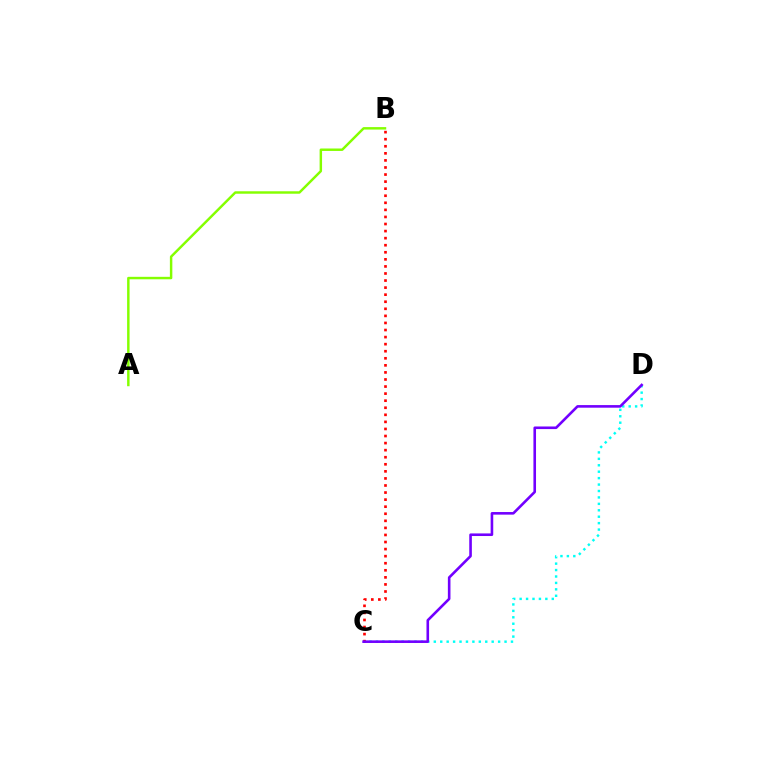{('A', 'B'): [{'color': '#84ff00', 'line_style': 'solid', 'thickness': 1.77}], ('C', 'D'): [{'color': '#00fff6', 'line_style': 'dotted', 'thickness': 1.75}, {'color': '#7200ff', 'line_style': 'solid', 'thickness': 1.87}], ('B', 'C'): [{'color': '#ff0000', 'line_style': 'dotted', 'thickness': 1.92}]}